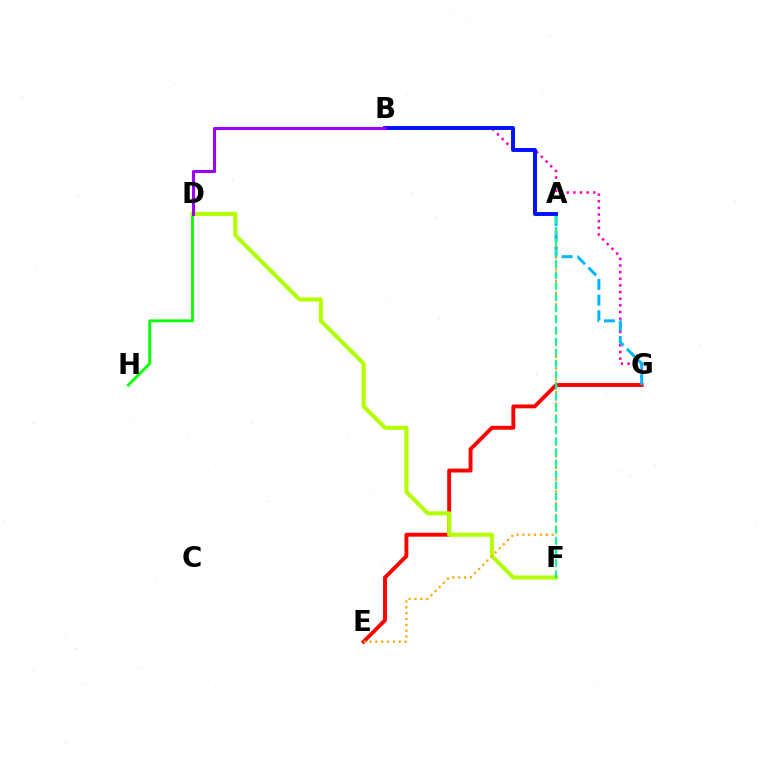{('E', 'G'): [{'color': '#ff0000', 'line_style': 'solid', 'thickness': 2.8}], ('D', 'H'): [{'color': '#08ff00', 'line_style': 'solid', 'thickness': 2.05}], ('B', 'G'): [{'color': '#ff00bd', 'line_style': 'dotted', 'thickness': 1.81}], ('D', 'F'): [{'color': '#b3ff00', 'line_style': 'solid', 'thickness': 2.93}], ('A', 'G'): [{'color': '#00b5ff', 'line_style': 'dashed', 'thickness': 2.13}], ('A', 'E'): [{'color': '#ffa500', 'line_style': 'dotted', 'thickness': 1.59}], ('A', 'B'): [{'color': '#0010ff', 'line_style': 'solid', 'thickness': 2.83}], ('A', 'F'): [{'color': '#00ff9d', 'line_style': 'dashed', 'thickness': 1.5}], ('B', 'D'): [{'color': '#9b00ff', 'line_style': 'solid', 'thickness': 2.22}]}